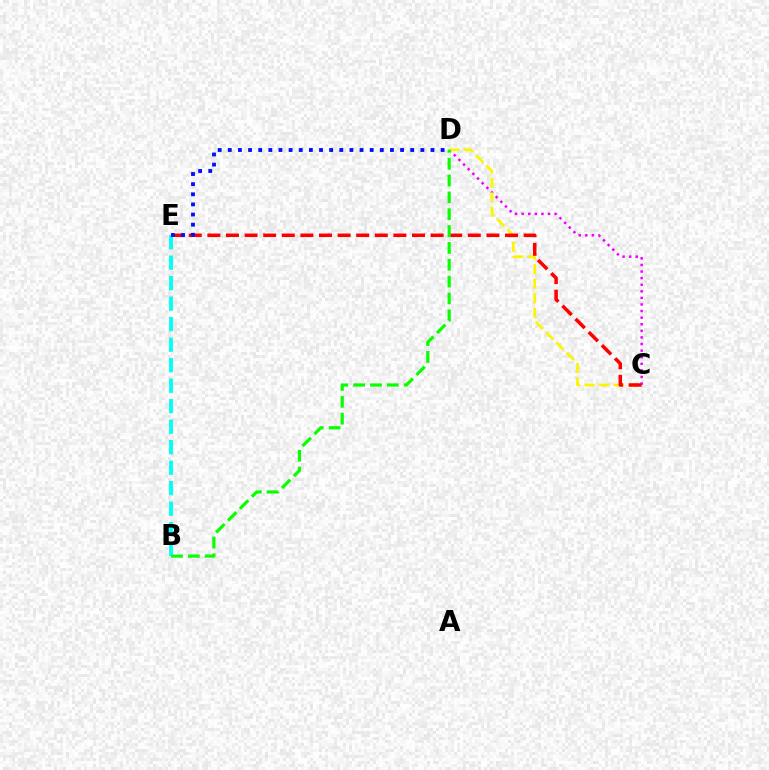{('C', 'D'): [{'color': '#ee00ff', 'line_style': 'dotted', 'thickness': 1.79}, {'color': '#fcf500', 'line_style': 'dashed', 'thickness': 1.98}], ('C', 'E'): [{'color': '#ff0000', 'line_style': 'dashed', 'thickness': 2.53}], ('B', 'E'): [{'color': '#00fff6', 'line_style': 'dashed', 'thickness': 2.79}], ('D', 'E'): [{'color': '#0010ff', 'line_style': 'dotted', 'thickness': 2.75}], ('B', 'D'): [{'color': '#08ff00', 'line_style': 'dashed', 'thickness': 2.29}]}